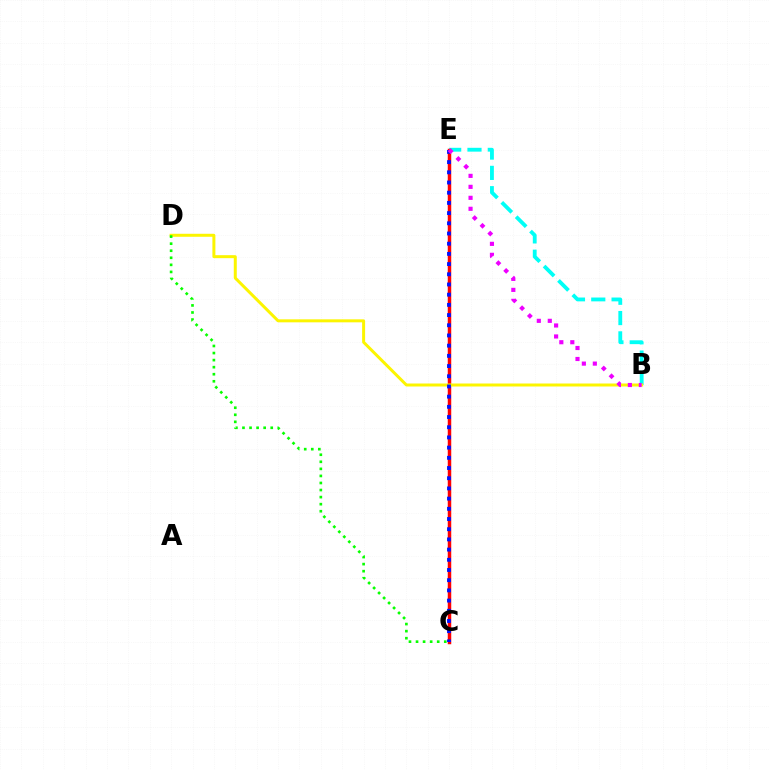{('B', 'E'): [{'color': '#00fff6', 'line_style': 'dashed', 'thickness': 2.76}, {'color': '#ee00ff', 'line_style': 'dotted', 'thickness': 2.98}], ('C', 'E'): [{'color': '#ff0000', 'line_style': 'solid', 'thickness': 2.51}, {'color': '#0010ff', 'line_style': 'dotted', 'thickness': 2.77}], ('B', 'D'): [{'color': '#fcf500', 'line_style': 'solid', 'thickness': 2.15}], ('C', 'D'): [{'color': '#08ff00', 'line_style': 'dotted', 'thickness': 1.92}]}